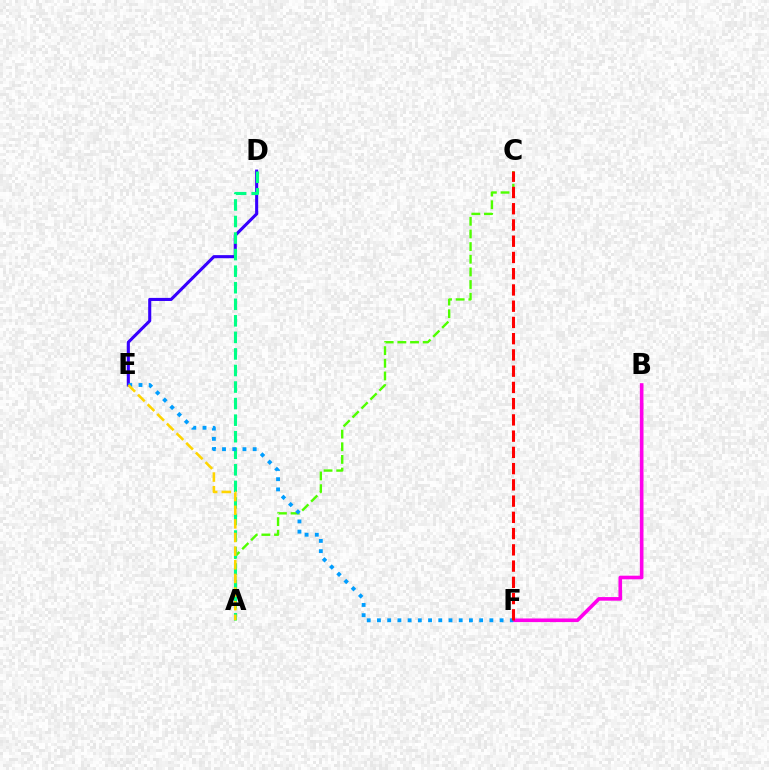{('D', 'E'): [{'color': '#3700ff', 'line_style': 'solid', 'thickness': 2.22}], ('B', 'F'): [{'color': '#ff00ed', 'line_style': 'solid', 'thickness': 2.61}], ('A', 'C'): [{'color': '#4fff00', 'line_style': 'dashed', 'thickness': 1.72}], ('A', 'D'): [{'color': '#00ff86', 'line_style': 'dashed', 'thickness': 2.25}], ('E', 'F'): [{'color': '#009eff', 'line_style': 'dotted', 'thickness': 2.78}], ('A', 'E'): [{'color': '#ffd500', 'line_style': 'dashed', 'thickness': 1.85}], ('C', 'F'): [{'color': '#ff0000', 'line_style': 'dashed', 'thickness': 2.21}]}